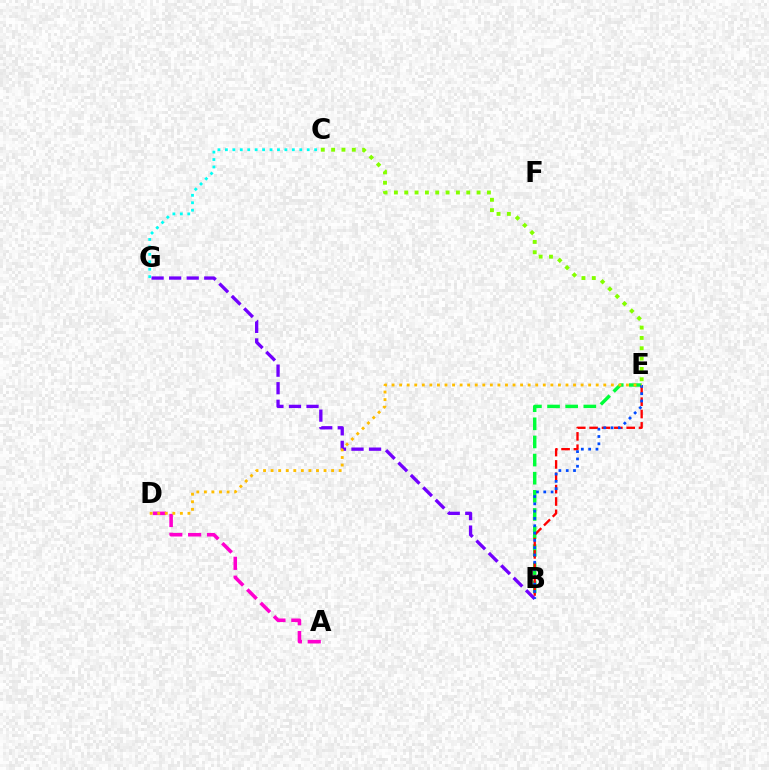{('A', 'D'): [{'color': '#ff00cf', 'line_style': 'dashed', 'thickness': 2.57}], ('B', 'E'): [{'color': '#00ff39', 'line_style': 'dashed', 'thickness': 2.46}, {'color': '#ff0000', 'line_style': 'dashed', 'thickness': 1.68}, {'color': '#004bff', 'line_style': 'dotted', 'thickness': 1.98}], ('B', 'G'): [{'color': '#7200ff', 'line_style': 'dashed', 'thickness': 2.38}], ('C', 'G'): [{'color': '#00fff6', 'line_style': 'dotted', 'thickness': 2.02}], ('D', 'E'): [{'color': '#ffbd00', 'line_style': 'dotted', 'thickness': 2.05}], ('C', 'E'): [{'color': '#84ff00', 'line_style': 'dotted', 'thickness': 2.81}]}